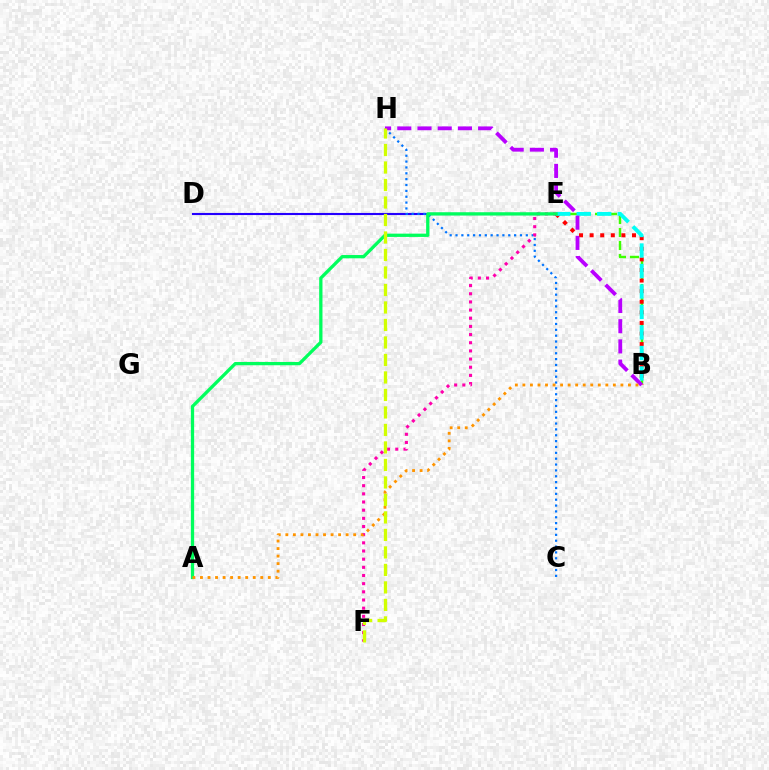{('B', 'E'): [{'color': '#3dff00', 'line_style': 'dashed', 'thickness': 1.77}, {'color': '#ff0000', 'line_style': 'dotted', 'thickness': 2.88}, {'color': '#00fff6', 'line_style': 'dashed', 'thickness': 2.78}], ('D', 'E'): [{'color': '#2500ff', 'line_style': 'solid', 'thickness': 1.53}], ('C', 'H'): [{'color': '#0074ff', 'line_style': 'dotted', 'thickness': 1.59}], ('E', 'F'): [{'color': '#ff00ac', 'line_style': 'dotted', 'thickness': 2.22}], ('B', 'H'): [{'color': '#b900ff', 'line_style': 'dashed', 'thickness': 2.74}], ('A', 'E'): [{'color': '#00ff5c', 'line_style': 'solid', 'thickness': 2.36}], ('A', 'B'): [{'color': '#ff9400', 'line_style': 'dotted', 'thickness': 2.05}], ('F', 'H'): [{'color': '#d1ff00', 'line_style': 'dashed', 'thickness': 2.38}]}